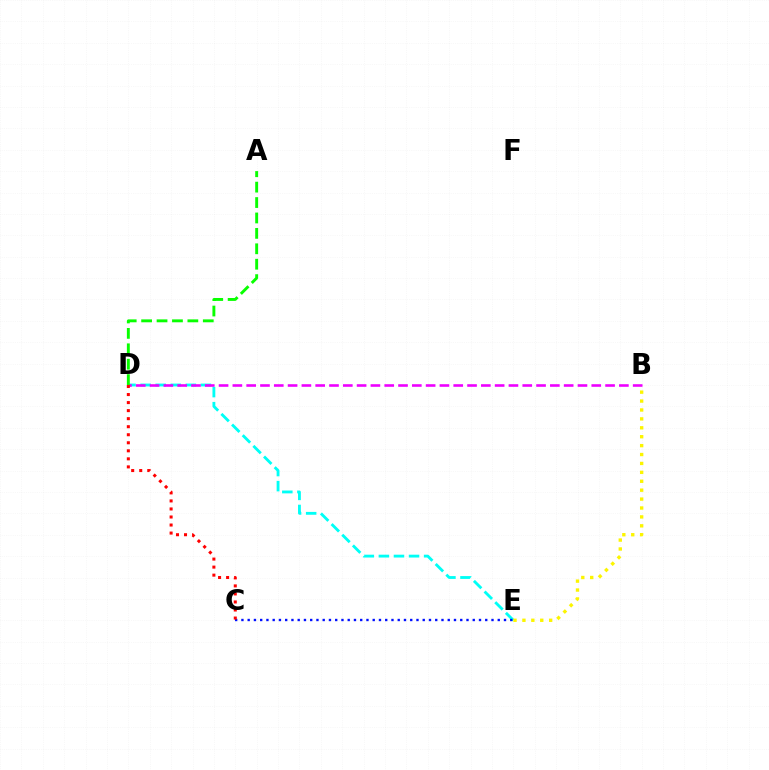{('D', 'E'): [{'color': '#00fff6', 'line_style': 'dashed', 'thickness': 2.05}], ('C', 'E'): [{'color': '#0010ff', 'line_style': 'dotted', 'thickness': 1.7}], ('B', 'D'): [{'color': '#ee00ff', 'line_style': 'dashed', 'thickness': 1.88}], ('A', 'D'): [{'color': '#08ff00', 'line_style': 'dashed', 'thickness': 2.09}], ('B', 'E'): [{'color': '#fcf500', 'line_style': 'dotted', 'thickness': 2.42}], ('C', 'D'): [{'color': '#ff0000', 'line_style': 'dotted', 'thickness': 2.18}]}